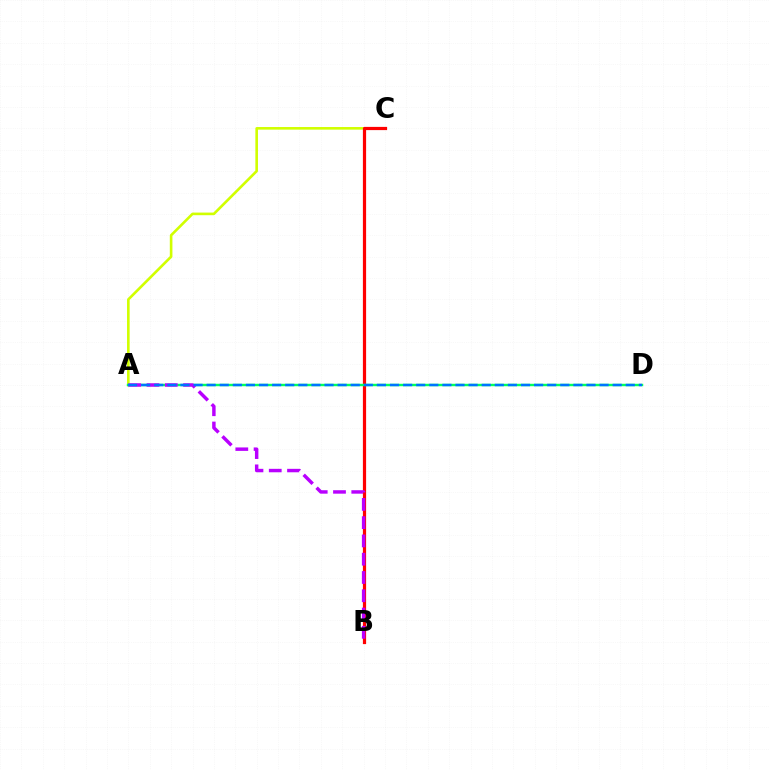{('A', 'C'): [{'color': '#d1ff00', 'line_style': 'solid', 'thickness': 1.89}], ('B', 'C'): [{'color': '#ff0000', 'line_style': 'solid', 'thickness': 2.31}], ('A', 'D'): [{'color': '#00ff5c', 'line_style': 'solid', 'thickness': 1.76}, {'color': '#0074ff', 'line_style': 'dashed', 'thickness': 1.78}], ('A', 'B'): [{'color': '#b900ff', 'line_style': 'dashed', 'thickness': 2.48}]}